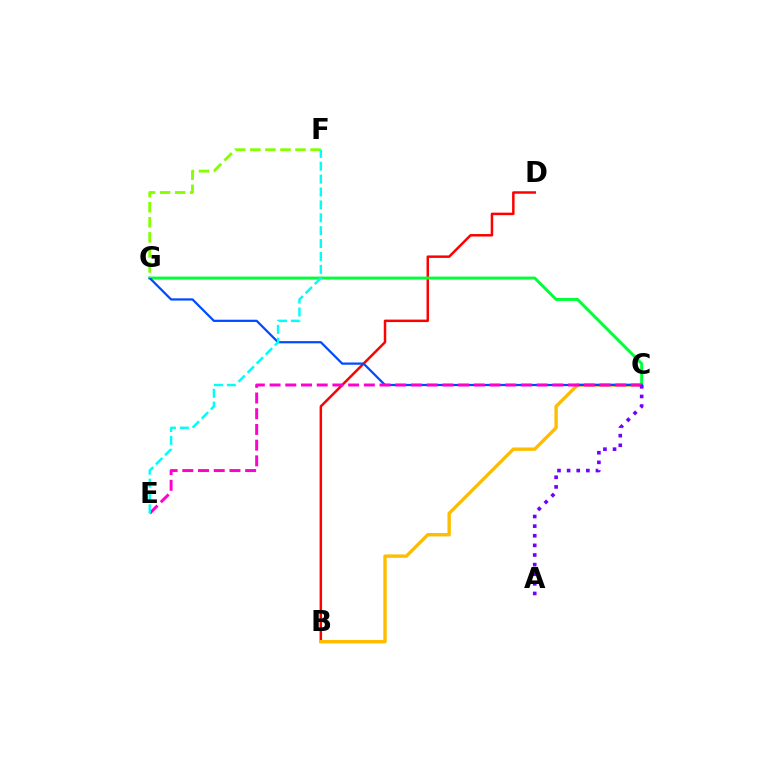{('B', 'D'): [{'color': '#ff0000', 'line_style': 'solid', 'thickness': 1.79}], ('B', 'C'): [{'color': '#ffbd00', 'line_style': 'solid', 'thickness': 2.44}], ('C', 'G'): [{'color': '#00ff39', 'line_style': 'solid', 'thickness': 2.13}, {'color': '#004bff', 'line_style': 'solid', 'thickness': 1.61}], ('F', 'G'): [{'color': '#84ff00', 'line_style': 'dashed', 'thickness': 2.05}], ('C', 'E'): [{'color': '#ff00cf', 'line_style': 'dashed', 'thickness': 2.13}], ('A', 'C'): [{'color': '#7200ff', 'line_style': 'dotted', 'thickness': 2.61}], ('E', 'F'): [{'color': '#00fff6', 'line_style': 'dashed', 'thickness': 1.75}]}